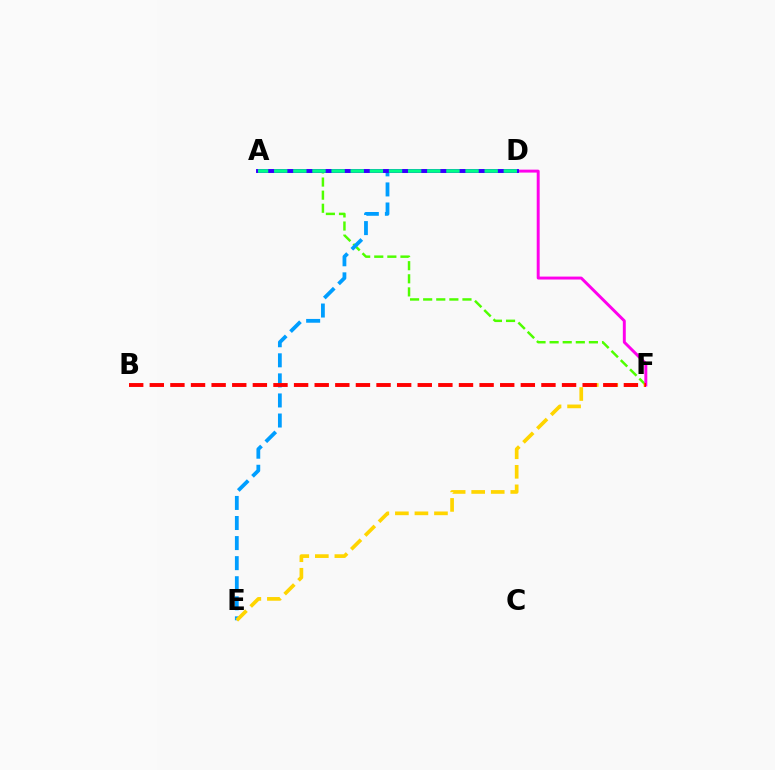{('A', 'F'): [{'color': '#4fff00', 'line_style': 'dashed', 'thickness': 1.78}, {'color': '#ff00ed', 'line_style': 'solid', 'thickness': 2.12}], ('D', 'E'): [{'color': '#009eff', 'line_style': 'dashed', 'thickness': 2.73}], ('A', 'D'): [{'color': '#3700ff', 'line_style': 'solid', 'thickness': 2.82}, {'color': '#00ff86', 'line_style': 'dashed', 'thickness': 2.6}], ('E', 'F'): [{'color': '#ffd500', 'line_style': 'dashed', 'thickness': 2.65}], ('B', 'F'): [{'color': '#ff0000', 'line_style': 'dashed', 'thickness': 2.8}]}